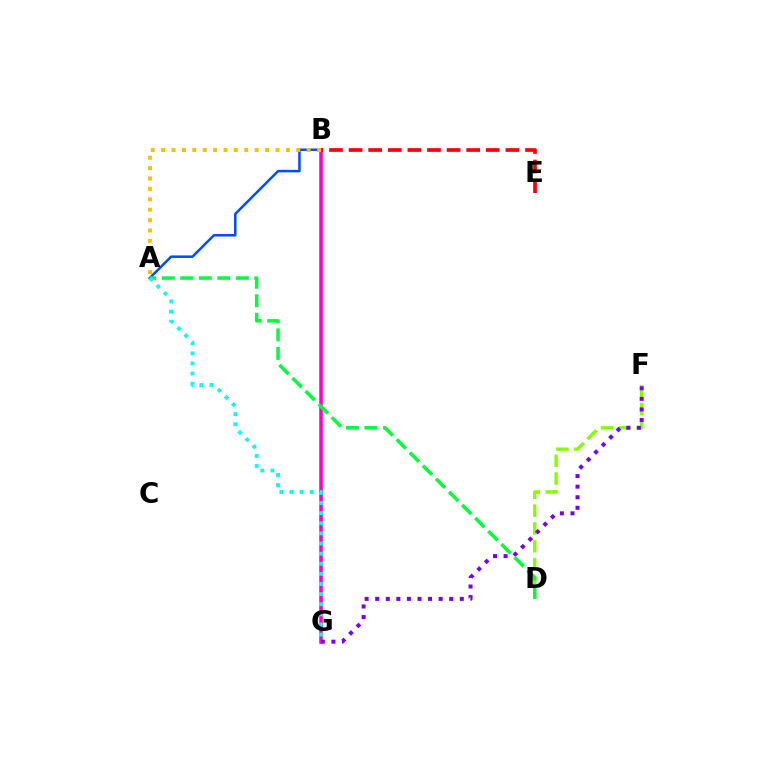{('A', 'B'): [{'color': '#004bff', 'line_style': 'solid', 'thickness': 1.79}, {'color': '#ffbd00', 'line_style': 'dotted', 'thickness': 2.82}], ('B', 'G'): [{'color': '#ff00cf', 'line_style': 'solid', 'thickness': 2.54}], ('B', 'E'): [{'color': '#ff0000', 'line_style': 'dashed', 'thickness': 2.66}], ('D', 'F'): [{'color': '#84ff00', 'line_style': 'dashed', 'thickness': 2.42}], ('F', 'G'): [{'color': '#7200ff', 'line_style': 'dotted', 'thickness': 2.87}], ('A', 'D'): [{'color': '#00ff39', 'line_style': 'dashed', 'thickness': 2.52}], ('A', 'G'): [{'color': '#00fff6', 'line_style': 'dotted', 'thickness': 2.75}]}